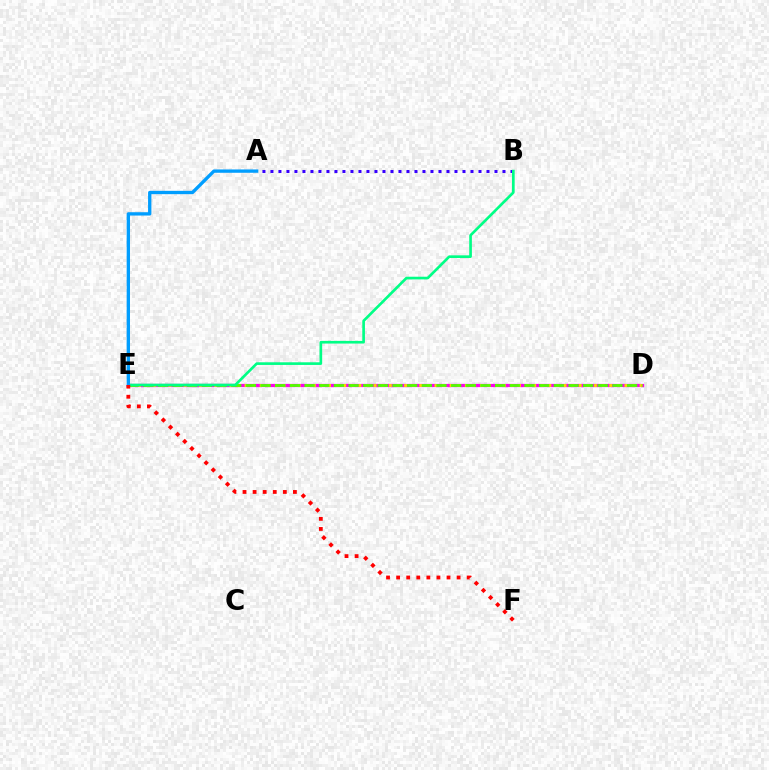{('D', 'E'): [{'color': '#ff00ed', 'line_style': 'solid', 'thickness': 2.33}, {'color': '#ffd500', 'line_style': 'dotted', 'thickness': 2.06}, {'color': '#4fff00', 'line_style': 'dashed', 'thickness': 1.99}], ('A', 'B'): [{'color': '#3700ff', 'line_style': 'dotted', 'thickness': 2.17}], ('B', 'E'): [{'color': '#00ff86', 'line_style': 'solid', 'thickness': 1.92}], ('A', 'E'): [{'color': '#009eff', 'line_style': 'solid', 'thickness': 2.39}], ('E', 'F'): [{'color': '#ff0000', 'line_style': 'dotted', 'thickness': 2.74}]}